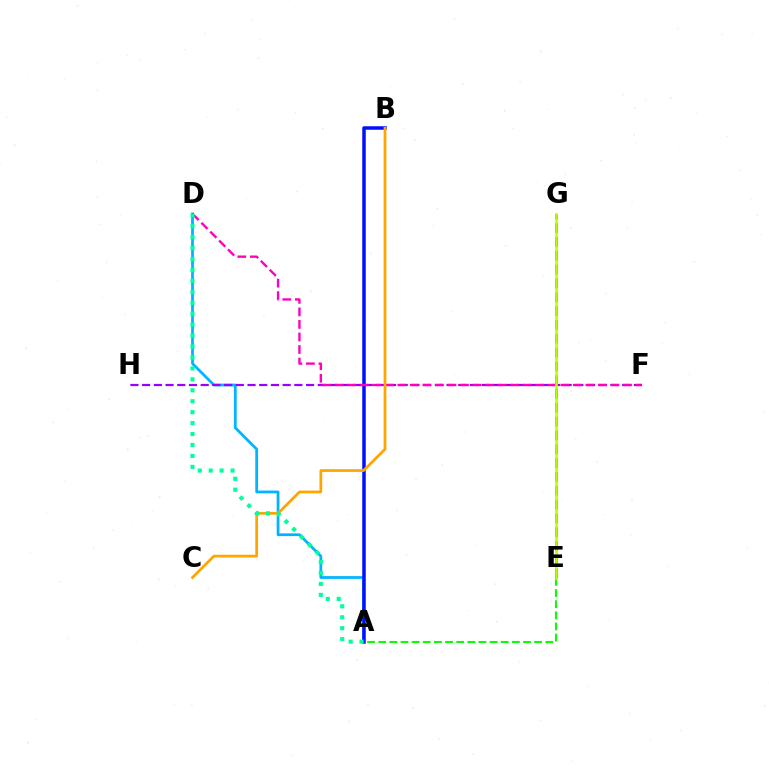{('E', 'G'): [{'color': '#ff0000', 'line_style': 'dashed', 'thickness': 1.88}, {'color': '#b3ff00', 'line_style': 'solid', 'thickness': 1.83}], ('A', 'D'): [{'color': '#00b5ff', 'line_style': 'solid', 'thickness': 1.99}, {'color': '#00ff9d', 'line_style': 'dotted', 'thickness': 2.97}], ('F', 'H'): [{'color': '#9b00ff', 'line_style': 'dashed', 'thickness': 1.59}], ('A', 'E'): [{'color': '#08ff00', 'line_style': 'dashed', 'thickness': 1.51}], ('A', 'B'): [{'color': '#0010ff', 'line_style': 'solid', 'thickness': 2.52}], ('D', 'F'): [{'color': '#ff00bd', 'line_style': 'dashed', 'thickness': 1.7}], ('B', 'C'): [{'color': '#ffa500', 'line_style': 'solid', 'thickness': 1.97}]}